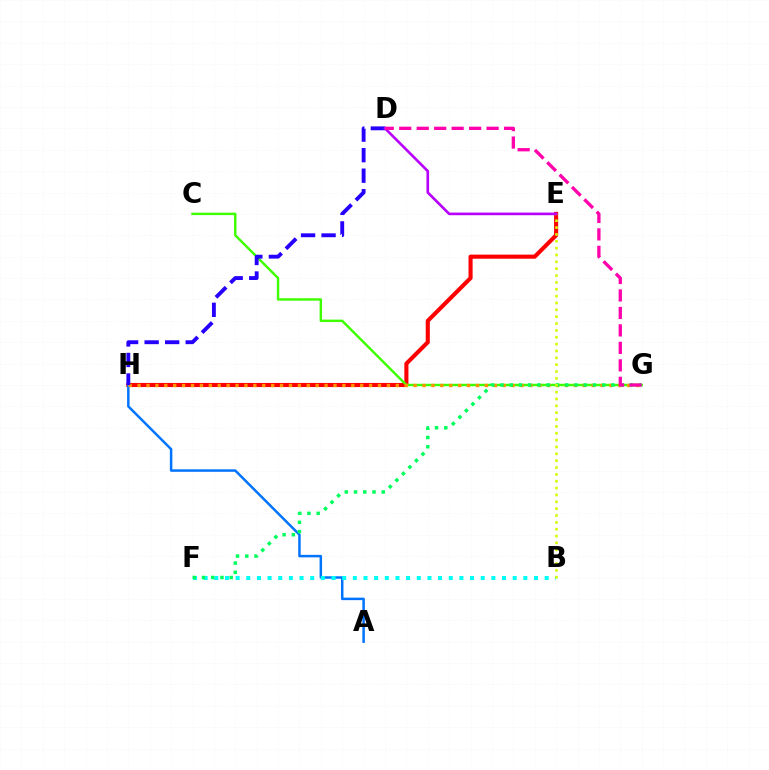{('E', 'H'): [{'color': '#ff0000', 'line_style': 'solid', 'thickness': 2.95}], ('A', 'H'): [{'color': '#0074ff', 'line_style': 'solid', 'thickness': 1.8}], ('C', 'G'): [{'color': '#3dff00', 'line_style': 'solid', 'thickness': 1.75}], ('B', 'F'): [{'color': '#00fff6', 'line_style': 'dotted', 'thickness': 2.9}], ('G', 'H'): [{'color': '#ff9400', 'line_style': 'dotted', 'thickness': 2.42}], ('F', 'G'): [{'color': '#00ff5c', 'line_style': 'dotted', 'thickness': 2.51}], ('B', 'E'): [{'color': '#d1ff00', 'line_style': 'dotted', 'thickness': 1.86}], ('D', 'H'): [{'color': '#2500ff', 'line_style': 'dashed', 'thickness': 2.79}], ('D', 'E'): [{'color': '#b900ff', 'line_style': 'solid', 'thickness': 1.89}], ('D', 'G'): [{'color': '#ff00ac', 'line_style': 'dashed', 'thickness': 2.37}]}